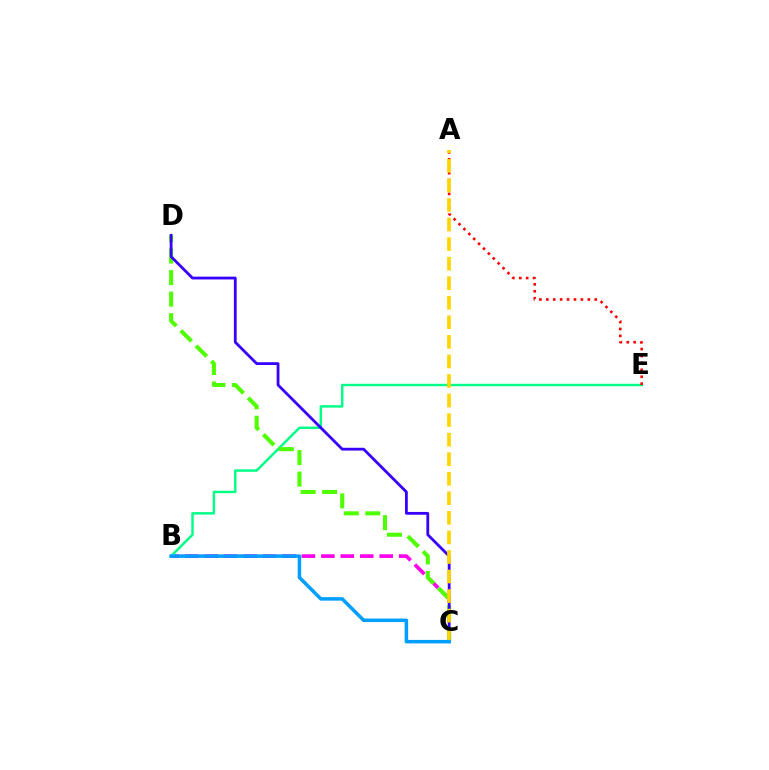{('B', 'C'): [{'color': '#ff00ed', 'line_style': 'dashed', 'thickness': 2.64}, {'color': '#009eff', 'line_style': 'solid', 'thickness': 2.53}], ('B', 'E'): [{'color': '#00ff86', 'line_style': 'solid', 'thickness': 1.76}], ('C', 'D'): [{'color': '#4fff00', 'line_style': 'dashed', 'thickness': 2.92}, {'color': '#3700ff', 'line_style': 'solid', 'thickness': 2.01}], ('A', 'E'): [{'color': '#ff0000', 'line_style': 'dotted', 'thickness': 1.88}], ('A', 'C'): [{'color': '#ffd500', 'line_style': 'dashed', 'thickness': 2.66}]}